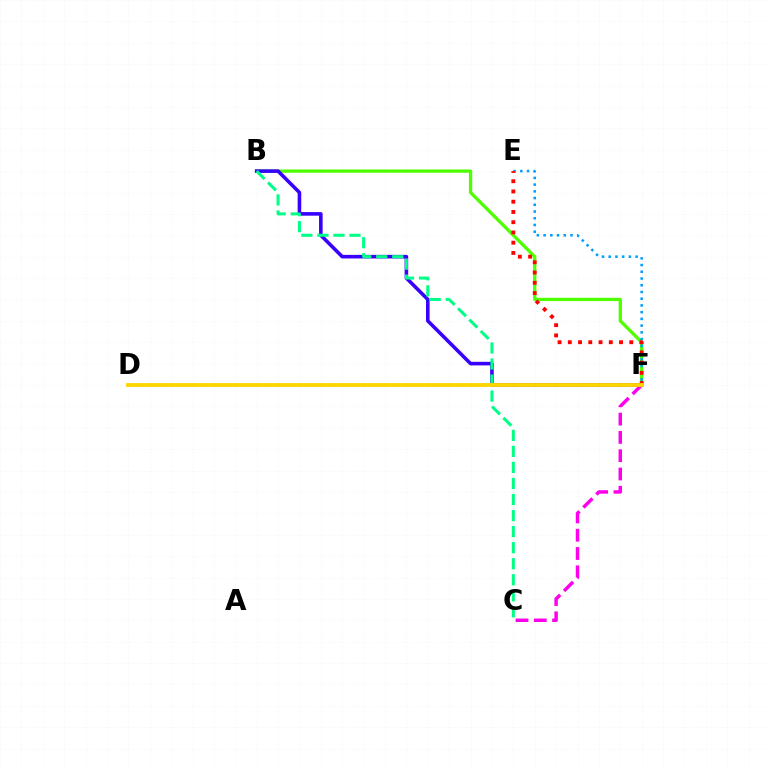{('B', 'F'): [{'color': '#4fff00', 'line_style': 'solid', 'thickness': 2.37}, {'color': '#3700ff', 'line_style': 'solid', 'thickness': 2.58}], ('E', 'F'): [{'color': '#009eff', 'line_style': 'dotted', 'thickness': 1.83}, {'color': '#ff0000', 'line_style': 'dotted', 'thickness': 2.78}], ('B', 'C'): [{'color': '#00ff86', 'line_style': 'dashed', 'thickness': 2.18}], ('C', 'F'): [{'color': '#ff00ed', 'line_style': 'dashed', 'thickness': 2.49}], ('D', 'F'): [{'color': '#ffd500', 'line_style': 'solid', 'thickness': 2.75}]}